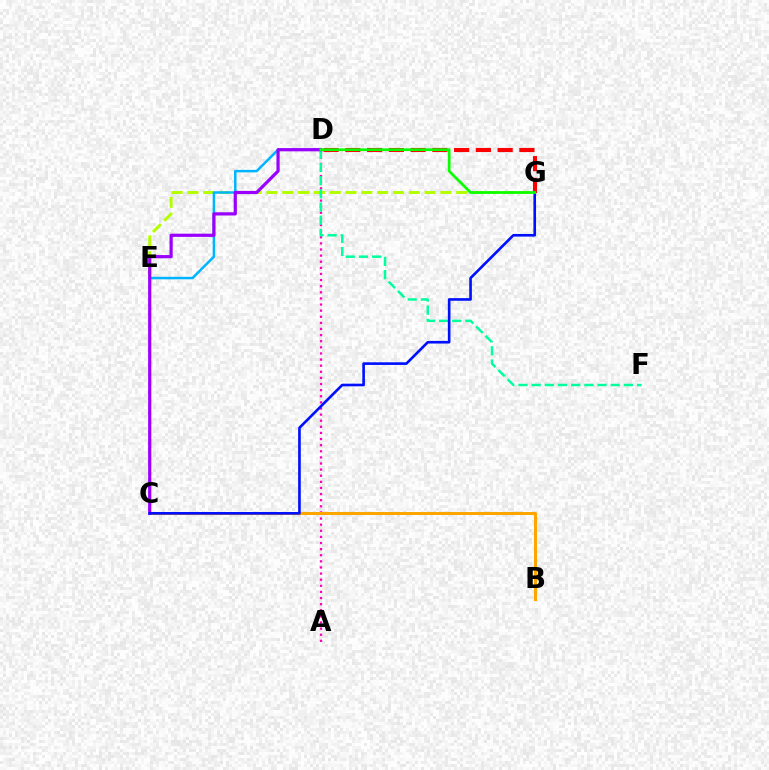{('A', 'D'): [{'color': '#ff00bd', 'line_style': 'dotted', 'thickness': 1.66}], ('E', 'G'): [{'color': '#b3ff00', 'line_style': 'dashed', 'thickness': 2.15}], ('D', 'E'): [{'color': '#00b5ff', 'line_style': 'solid', 'thickness': 1.8}], ('B', 'C'): [{'color': '#ffa500', 'line_style': 'solid', 'thickness': 2.16}], ('D', 'F'): [{'color': '#00ff9d', 'line_style': 'dashed', 'thickness': 1.79}], ('D', 'G'): [{'color': '#ff0000', 'line_style': 'dashed', 'thickness': 2.96}, {'color': '#08ff00', 'line_style': 'solid', 'thickness': 1.95}], ('C', 'D'): [{'color': '#9b00ff', 'line_style': 'solid', 'thickness': 2.31}], ('C', 'G'): [{'color': '#0010ff', 'line_style': 'solid', 'thickness': 1.9}]}